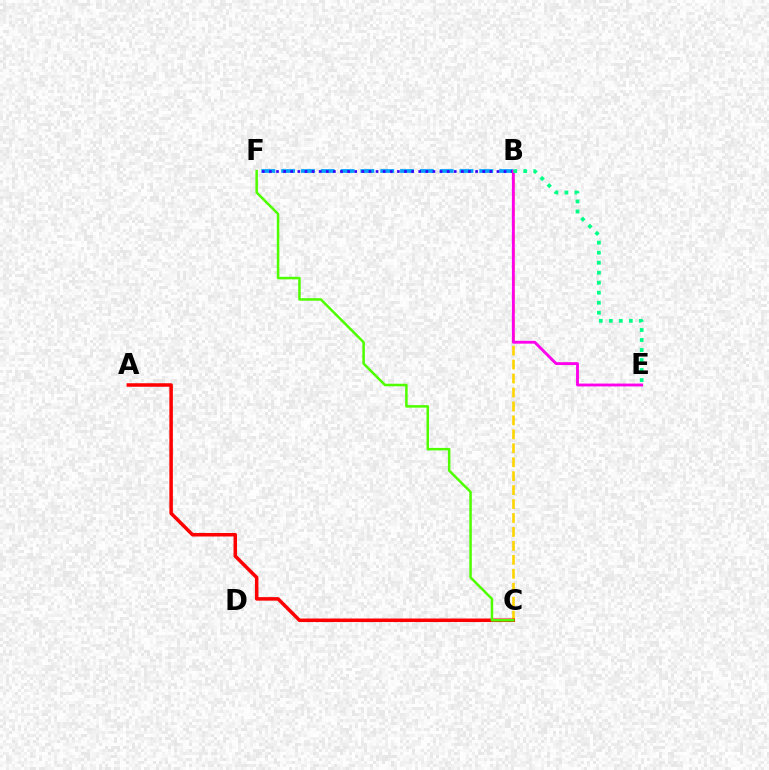{('B', 'C'): [{'color': '#ffd500', 'line_style': 'dashed', 'thickness': 1.89}], ('B', 'F'): [{'color': '#009eff', 'line_style': 'dashed', 'thickness': 2.69}, {'color': '#3700ff', 'line_style': 'dotted', 'thickness': 1.93}], ('B', 'E'): [{'color': '#ff00ed', 'line_style': 'solid', 'thickness': 2.07}, {'color': '#00ff86', 'line_style': 'dotted', 'thickness': 2.72}], ('A', 'C'): [{'color': '#ff0000', 'line_style': 'solid', 'thickness': 2.53}], ('C', 'F'): [{'color': '#4fff00', 'line_style': 'solid', 'thickness': 1.81}]}